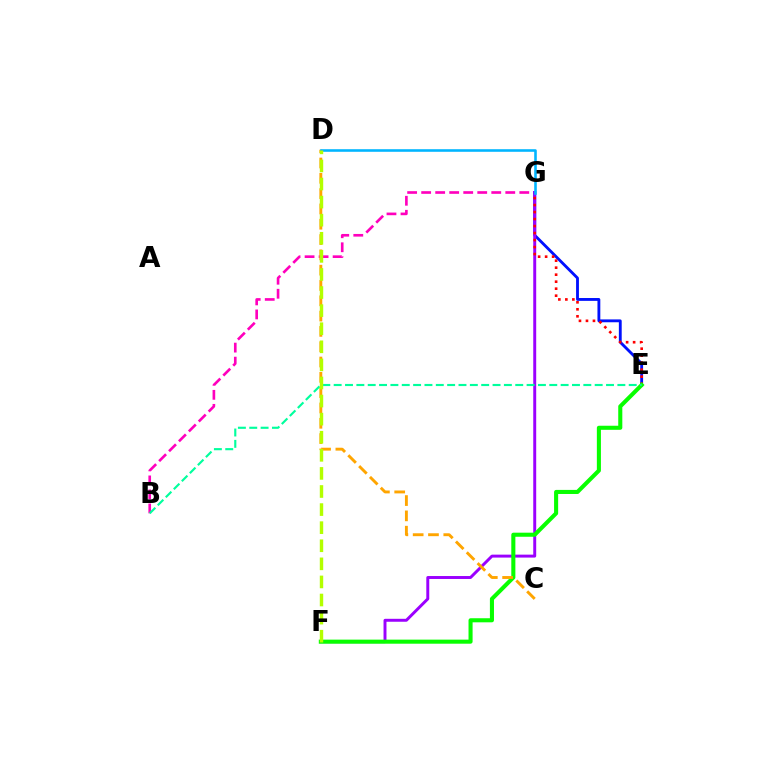{('B', 'G'): [{'color': '#ff00bd', 'line_style': 'dashed', 'thickness': 1.9}], ('E', 'G'): [{'color': '#0010ff', 'line_style': 'solid', 'thickness': 2.05}, {'color': '#ff0000', 'line_style': 'dotted', 'thickness': 1.9}], ('F', 'G'): [{'color': '#9b00ff', 'line_style': 'solid', 'thickness': 2.12}], ('E', 'F'): [{'color': '#08ff00', 'line_style': 'solid', 'thickness': 2.93}], ('C', 'D'): [{'color': '#ffa500', 'line_style': 'dashed', 'thickness': 2.08}], ('B', 'E'): [{'color': '#00ff9d', 'line_style': 'dashed', 'thickness': 1.54}], ('D', 'G'): [{'color': '#00b5ff', 'line_style': 'solid', 'thickness': 1.86}], ('D', 'F'): [{'color': '#b3ff00', 'line_style': 'dashed', 'thickness': 2.46}]}